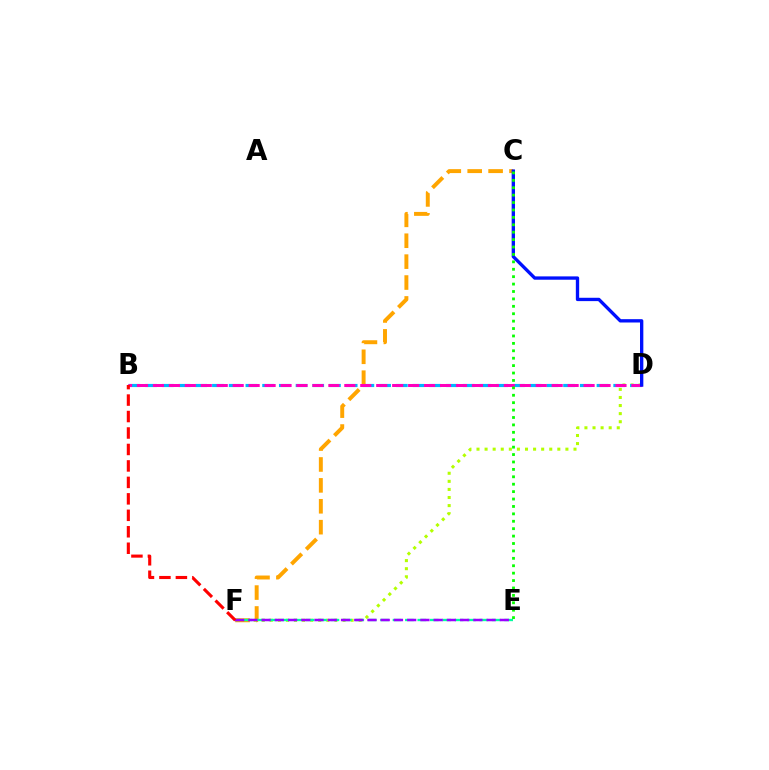{('D', 'F'): [{'color': '#b3ff00', 'line_style': 'dotted', 'thickness': 2.2}], ('B', 'D'): [{'color': '#00b5ff', 'line_style': 'dashed', 'thickness': 2.27}, {'color': '#ff00bd', 'line_style': 'dashed', 'thickness': 2.17}], ('C', 'F'): [{'color': '#ffa500', 'line_style': 'dashed', 'thickness': 2.84}], ('E', 'F'): [{'color': '#00ff9d', 'line_style': 'dashed', 'thickness': 1.69}, {'color': '#9b00ff', 'line_style': 'dashed', 'thickness': 1.8}], ('B', 'F'): [{'color': '#ff0000', 'line_style': 'dashed', 'thickness': 2.24}], ('C', 'D'): [{'color': '#0010ff', 'line_style': 'solid', 'thickness': 2.4}], ('C', 'E'): [{'color': '#08ff00', 'line_style': 'dotted', 'thickness': 2.01}]}